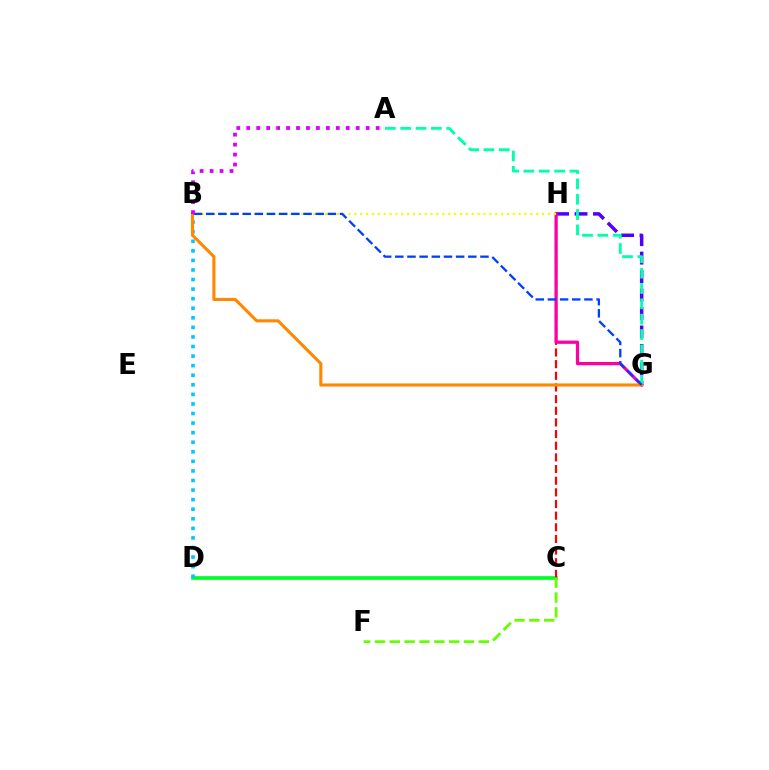{('G', 'H'): [{'color': '#4f00ff', 'line_style': 'dashed', 'thickness': 2.51}, {'color': '#ff00a0', 'line_style': 'solid', 'thickness': 2.34}], ('C', 'D'): [{'color': '#00ff27', 'line_style': 'solid', 'thickness': 2.64}], ('C', 'H'): [{'color': '#ff0000', 'line_style': 'dashed', 'thickness': 1.58}], ('B', 'H'): [{'color': '#eeff00', 'line_style': 'dotted', 'thickness': 1.59}], ('B', 'D'): [{'color': '#00c7ff', 'line_style': 'dotted', 'thickness': 2.6}], ('A', 'G'): [{'color': '#00ffaf', 'line_style': 'dashed', 'thickness': 2.08}], ('B', 'G'): [{'color': '#ff8800', 'line_style': 'solid', 'thickness': 2.23}, {'color': '#003fff', 'line_style': 'dashed', 'thickness': 1.65}], ('C', 'F'): [{'color': '#66ff00', 'line_style': 'dashed', 'thickness': 2.02}], ('A', 'B'): [{'color': '#d600ff', 'line_style': 'dotted', 'thickness': 2.7}]}